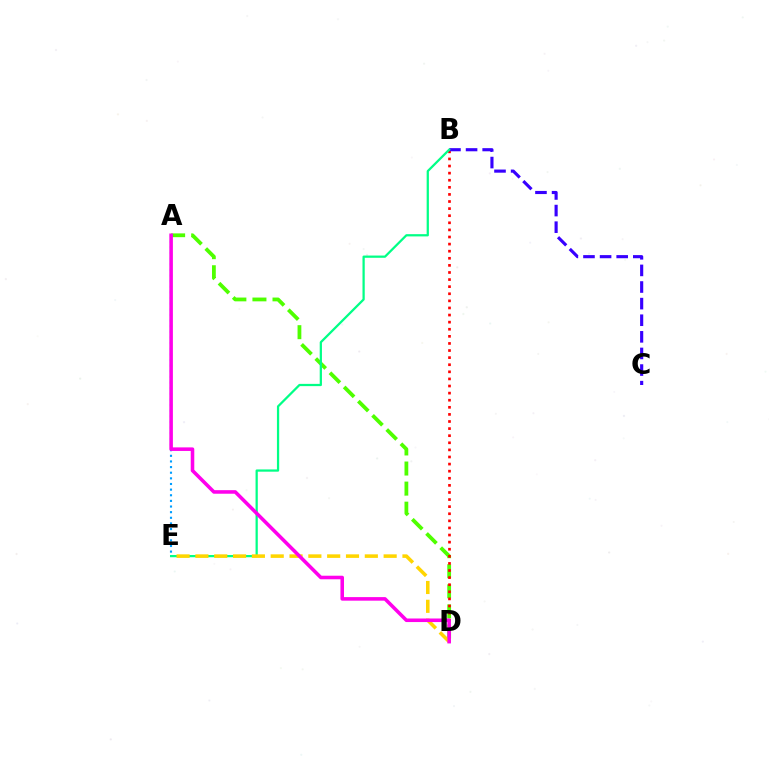{('A', 'D'): [{'color': '#4fff00', 'line_style': 'dashed', 'thickness': 2.73}, {'color': '#ff00ed', 'line_style': 'solid', 'thickness': 2.56}], ('B', 'D'): [{'color': '#ff0000', 'line_style': 'dotted', 'thickness': 1.93}], ('B', 'C'): [{'color': '#3700ff', 'line_style': 'dashed', 'thickness': 2.26}], ('B', 'E'): [{'color': '#00ff86', 'line_style': 'solid', 'thickness': 1.62}], ('D', 'E'): [{'color': '#ffd500', 'line_style': 'dashed', 'thickness': 2.56}], ('A', 'E'): [{'color': '#009eff', 'line_style': 'dotted', 'thickness': 1.53}]}